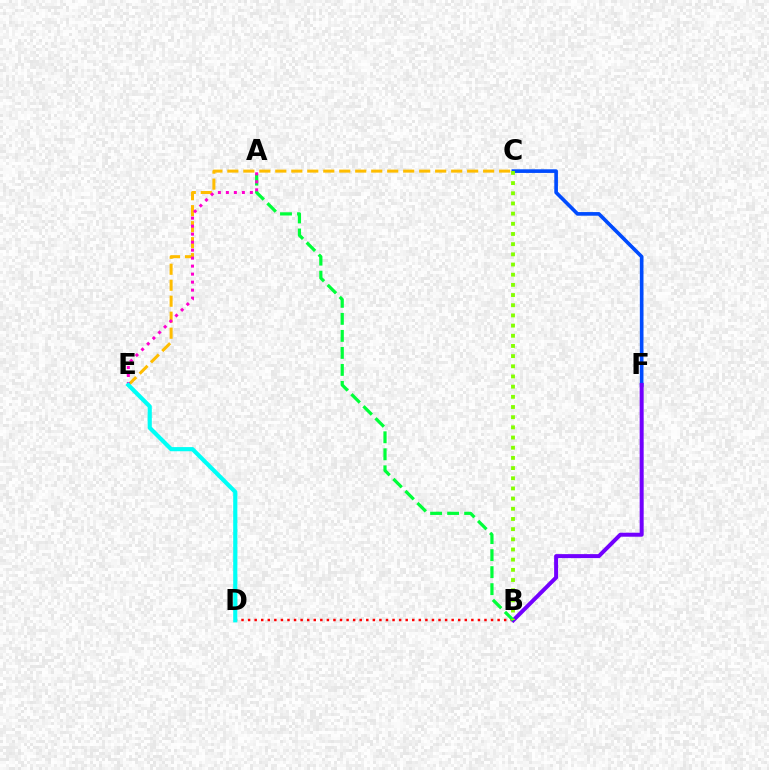{('B', 'D'): [{'color': '#ff0000', 'line_style': 'dotted', 'thickness': 1.78}], ('C', 'F'): [{'color': '#004bff', 'line_style': 'solid', 'thickness': 2.62}], ('B', 'F'): [{'color': '#7200ff', 'line_style': 'solid', 'thickness': 2.87}], ('C', 'E'): [{'color': '#ffbd00', 'line_style': 'dashed', 'thickness': 2.17}], ('A', 'B'): [{'color': '#00ff39', 'line_style': 'dashed', 'thickness': 2.31}], ('A', 'E'): [{'color': '#ff00cf', 'line_style': 'dotted', 'thickness': 2.17}], ('D', 'E'): [{'color': '#00fff6', 'line_style': 'solid', 'thickness': 2.99}], ('B', 'C'): [{'color': '#84ff00', 'line_style': 'dotted', 'thickness': 2.77}]}